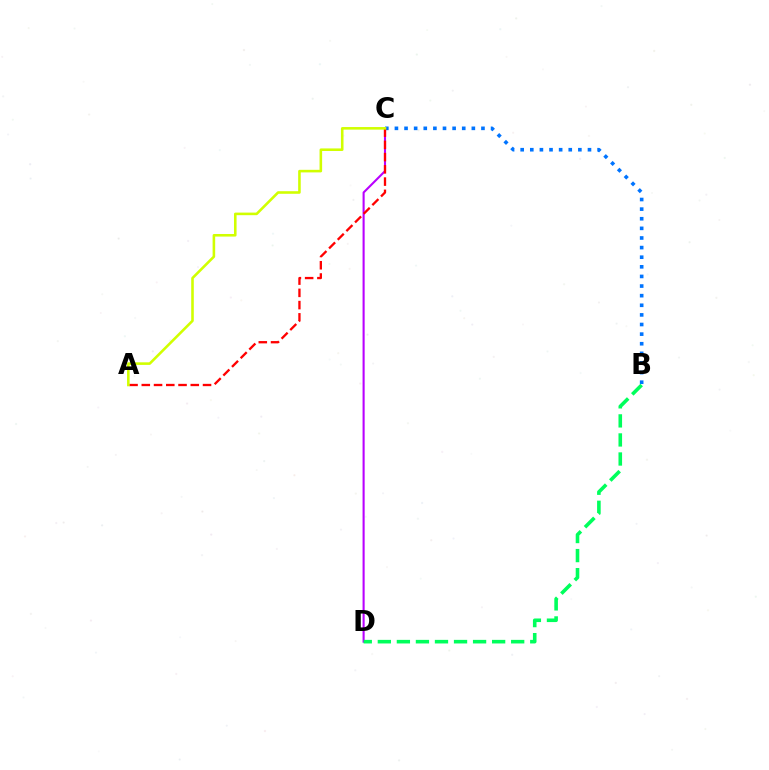{('B', 'C'): [{'color': '#0074ff', 'line_style': 'dotted', 'thickness': 2.61}], ('C', 'D'): [{'color': '#b900ff', 'line_style': 'solid', 'thickness': 1.51}], ('A', 'C'): [{'color': '#ff0000', 'line_style': 'dashed', 'thickness': 1.66}, {'color': '#d1ff00', 'line_style': 'solid', 'thickness': 1.86}], ('B', 'D'): [{'color': '#00ff5c', 'line_style': 'dashed', 'thickness': 2.59}]}